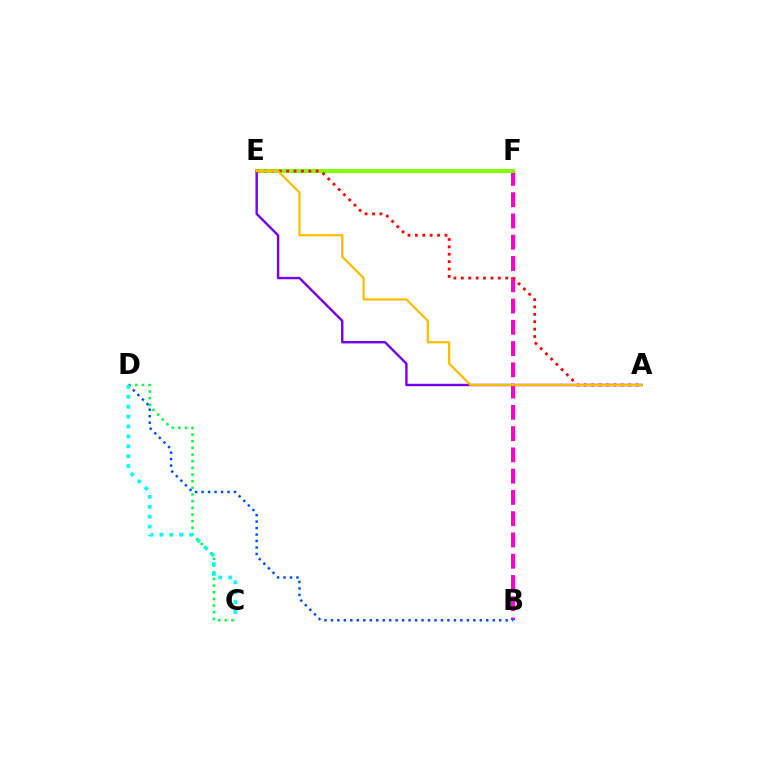{('B', 'F'): [{'color': '#ff00cf', 'line_style': 'dashed', 'thickness': 2.89}], ('E', 'F'): [{'color': '#84ff00', 'line_style': 'solid', 'thickness': 2.89}], ('A', 'E'): [{'color': '#7200ff', 'line_style': 'solid', 'thickness': 1.72}, {'color': '#ff0000', 'line_style': 'dotted', 'thickness': 2.01}, {'color': '#ffbd00', 'line_style': 'solid', 'thickness': 1.64}], ('C', 'D'): [{'color': '#00ff39', 'line_style': 'dotted', 'thickness': 1.81}, {'color': '#00fff6', 'line_style': 'dotted', 'thickness': 2.69}], ('B', 'D'): [{'color': '#004bff', 'line_style': 'dotted', 'thickness': 1.76}]}